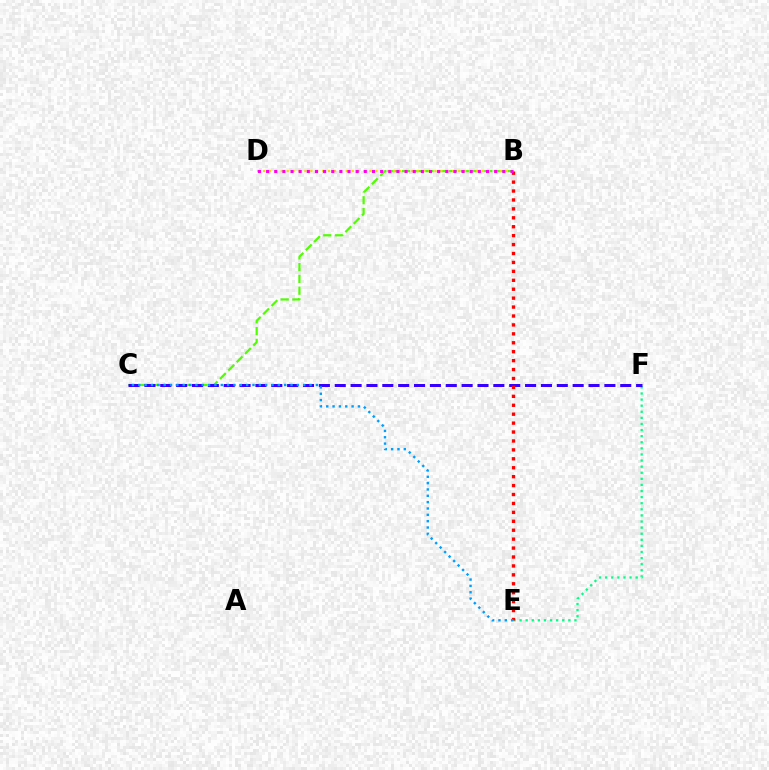{('E', 'F'): [{'color': '#00ff86', 'line_style': 'dotted', 'thickness': 1.66}], ('B', 'C'): [{'color': '#4fff00', 'line_style': 'dashed', 'thickness': 1.6}], ('C', 'F'): [{'color': '#3700ff', 'line_style': 'dashed', 'thickness': 2.15}], ('B', 'D'): [{'color': '#ffd500', 'line_style': 'dotted', 'thickness': 1.61}, {'color': '#ff00ed', 'line_style': 'dotted', 'thickness': 2.21}], ('B', 'E'): [{'color': '#ff0000', 'line_style': 'dotted', 'thickness': 2.43}], ('C', 'E'): [{'color': '#009eff', 'line_style': 'dotted', 'thickness': 1.72}]}